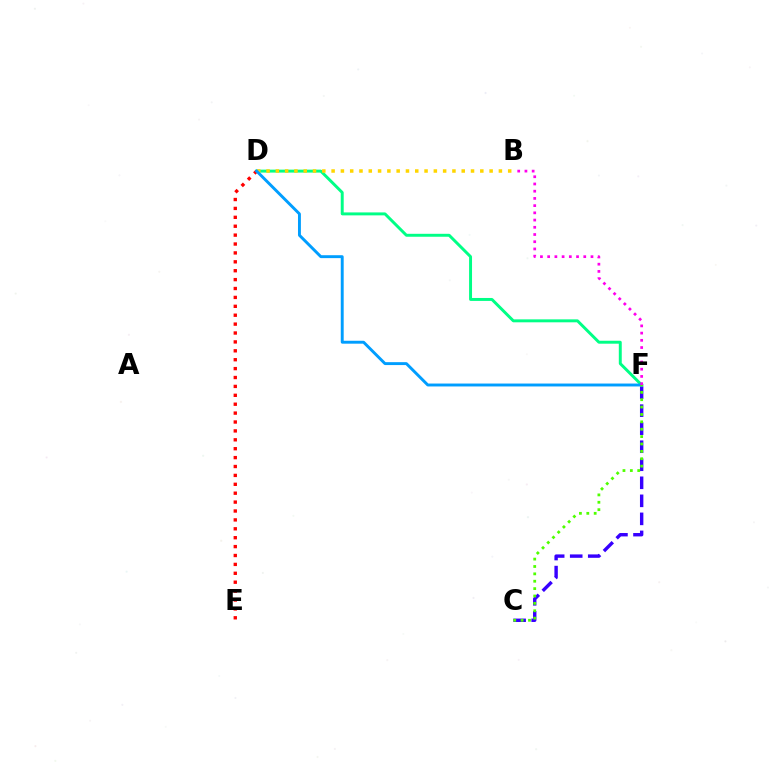{('C', 'F'): [{'color': '#3700ff', 'line_style': 'dashed', 'thickness': 2.45}, {'color': '#4fff00', 'line_style': 'dotted', 'thickness': 2.0}], ('D', 'F'): [{'color': '#00ff86', 'line_style': 'solid', 'thickness': 2.12}, {'color': '#009eff', 'line_style': 'solid', 'thickness': 2.1}], ('B', 'D'): [{'color': '#ffd500', 'line_style': 'dotted', 'thickness': 2.53}], ('D', 'E'): [{'color': '#ff0000', 'line_style': 'dotted', 'thickness': 2.42}], ('B', 'F'): [{'color': '#ff00ed', 'line_style': 'dotted', 'thickness': 1.96}]}